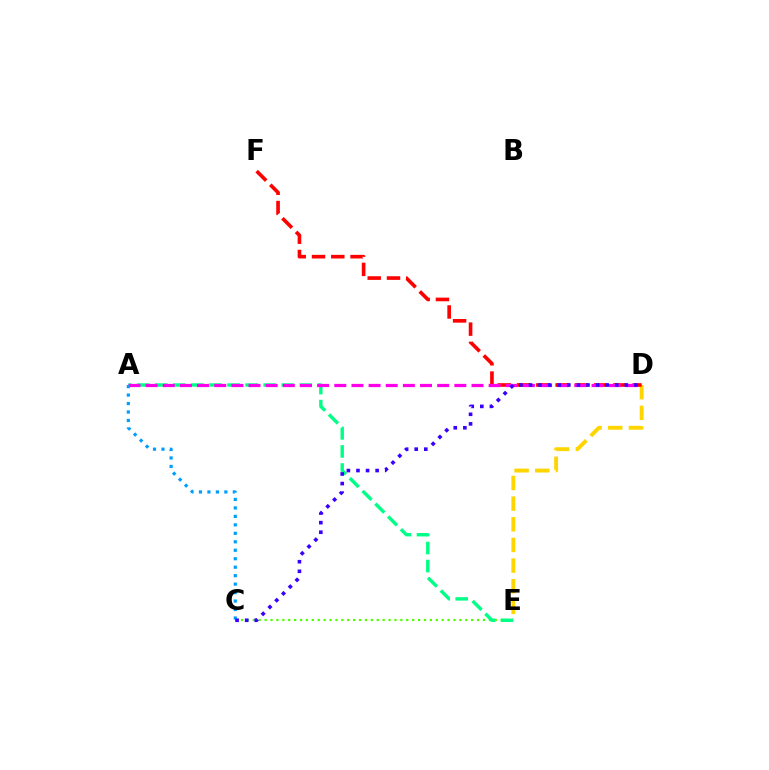{('C', 'E'): [{'color': '#4fff00', 'line_style': 'dotted', 'thickness': 1.6}], ('D', 'E'): [{'color': '#ffd500', 'line_style': 'dashed', 'thickness': 2.81}], ('A', 'E'): [{'color': '#00ff86', 'line_style': 'dashed', 'thickness': 2.45}], ('D', 'F'): [{'color': '#ff0000', 'line_style': 'dashed', 'thickness': 2.62}], ('A', 'D'): [{'color': '#ff00ed', 'line_style': 'dashed', 'thickness': 2.33}], ('A', 'C'): [{'color': '#009eff', 'line_style': 'dotted', 'thickness': 2.3}], ('C', 'D'): [{'color': '#3700ff', 'line_style': 'dotted', 'thickness': 2.6}]}